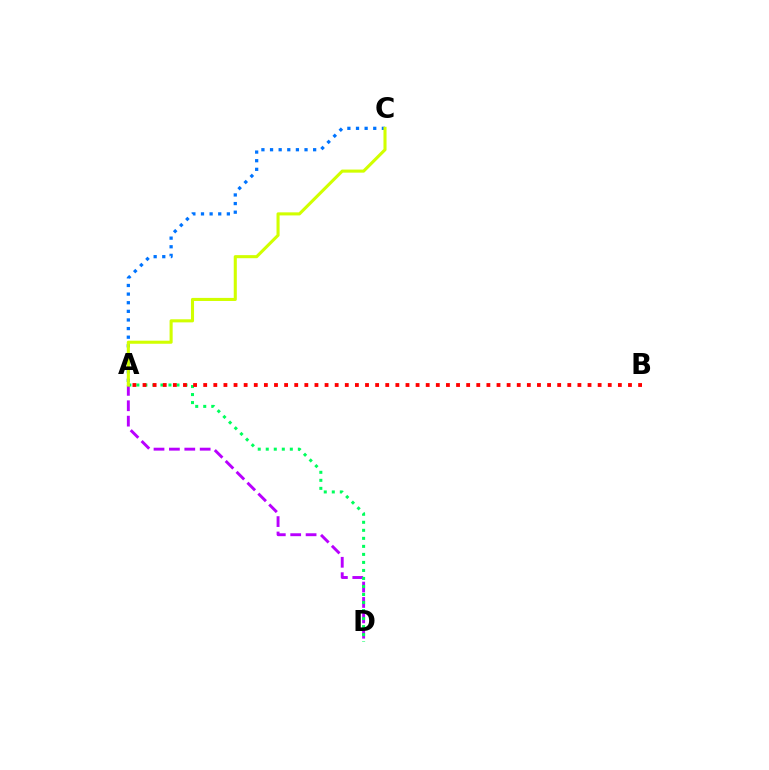{('A', 'D'): [{'color': '#b900ff', 'line_style': 'dashed', 'thickness': 2.09}, {'color': '#00ff5c', 'line_style': 'dotted', 'thickness': 2.18}], ('A', 'B'): [{'color': '#ff0000', 'line_style': 'dotted', 'thickness': 2.75}], ('A', 'C'): [{'color': '#0074ff', 'line_style': 'dotted', 'thickness': 2.34}, {'color': '#d1ff00', 'line_style': 'solid', 'thickness': 2.22}]}